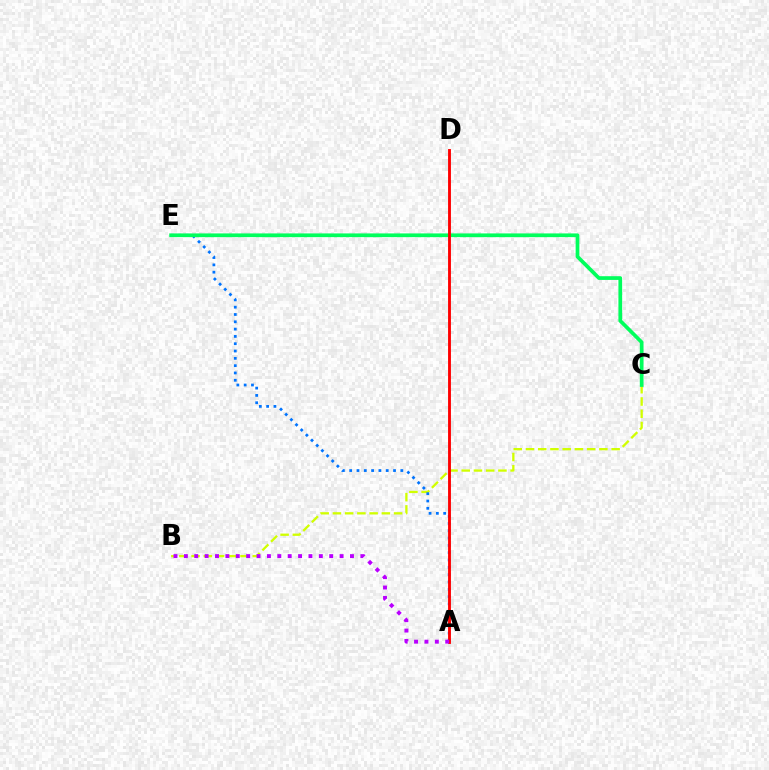{('B', 'C'): [{'color': '#d1ff00', 'line_style': 'dashed', 'thickness': 1.66}], ('A', 'E'): [{'color': '#0074ff', 'line_style': 'dotted', 'thickness': 1.99}], ('C', 'E'): [{'color': '#00ff5c', 'line_style': 'solid', 'thickness': 2.68}], ('A', 'D'): [{'color': '#ff0000', 'line_style': 'solid', 'thickness': 2.06}], ('A', 'B'): [{'color': '#b900ff', 'line_style': 'dotted', 'thickness': 2.82}]}